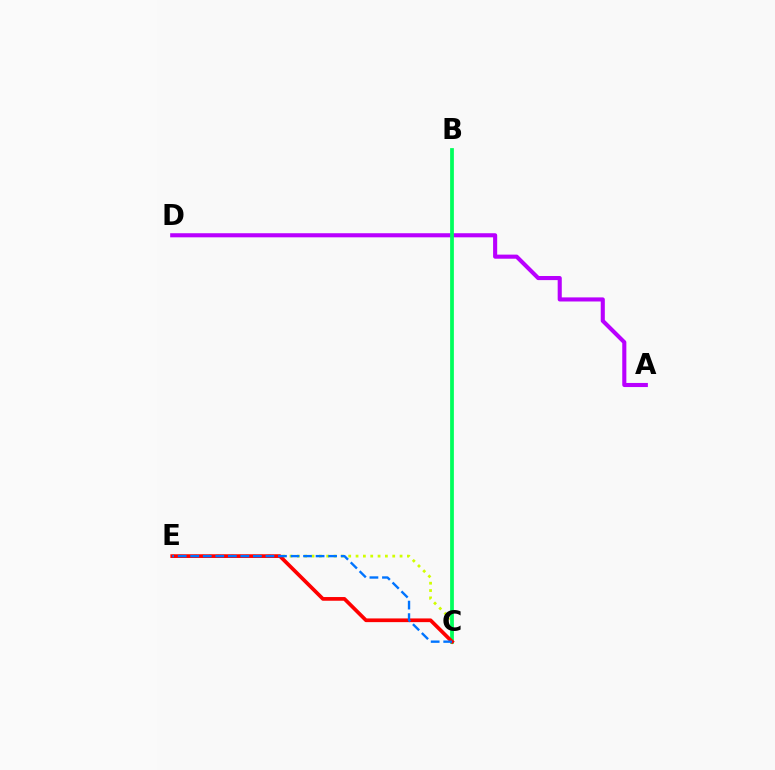{('A', 'D'): [{'color': '#b900ff', 'line_style': 'solid', 'thickness': 2.95}], ('C', 'E'): [{'color': '#d1ff00', 'line_style': 'dotted', 'thickness': 1.99}, {'color': '#ff0000', 'line_style': 'solid', 'thickness': 2.66}, {'color': '#0074ff', 'line_style': 'dashed', 'thickness': 1.7}], ('B', 'C'): [{'color': '#00ff5c', 'line_style': 'solid', 'thickness': 2.71}]}